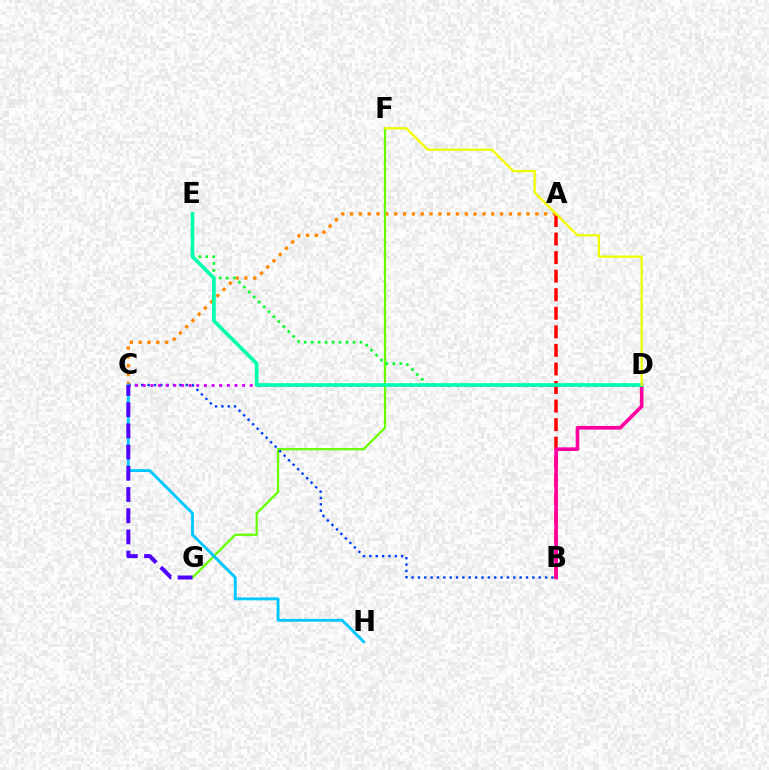{('A', 'B'): [{'color': '#ff0000', 'line_style': 'dashed', 'thickness': 2.52}], ('A', 'C'): [{'color': '#ff8800', 'line_style': 'dotted', 'thickness': 2.4}], ('B', 'D'): [{'color': '#ff00a0', 'line_style': 'solid', 'thickness': 2.61}], ('F', 'G'): [{'color': '#66ff00', 'line_style': 'solid', 'thickness': 1.63}], ('B', 'C'): [{'color': '#003fff', 'line_style': 'dotted', 'thickness': 1.73}], ('C', 'D'): [{'color': '#d600ff', 'line_style': 'dotted', 'thickness': 2.08}], ('C', 'H'): [{'color': '#00c7ff', 'line_style': 'solid', 'thickness': 2.07}], ('D', 'E'): [{'color': '#00ff27', 'line_style': 'dotted', 'thickness': 1.89}, {'color': '#00ffaf', 'line_style': 'solid', 'thickness': 2.62}], ('C', 'G'): [{'color': '#4f00ff', 'line_style': 'dashed', 'thickness': 2.88}], ('D', 'F'): [{'color': '#eeff00', 'line_style': 'solid', 'thickness': 1.65}]}